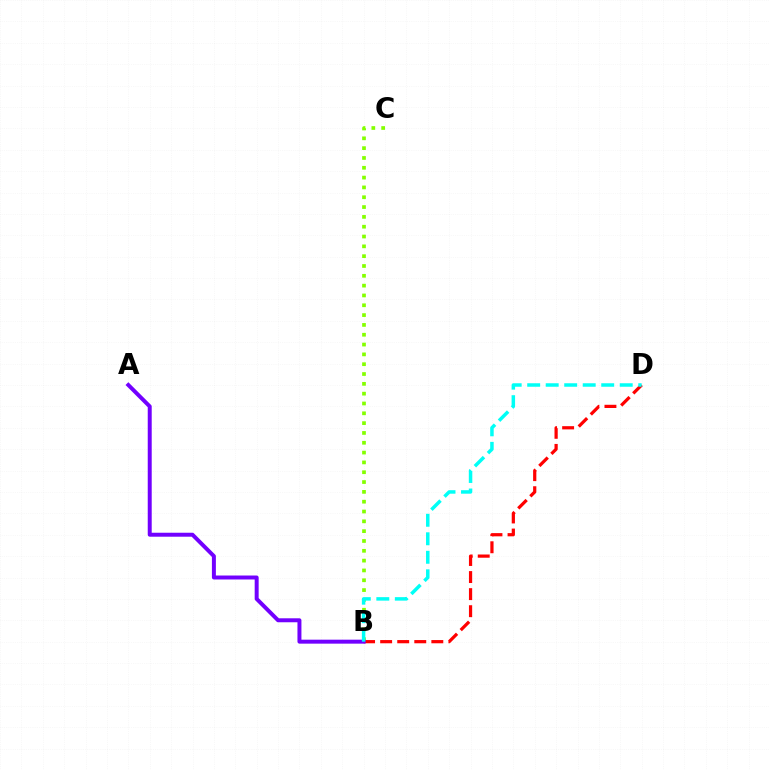{('B', 'C'): [{'color': '#84ff00', 'line_style': 'dotted', 'thickness': 2.67}], ('B', 'D'): [{'color': '#ff0000', 'line_style': 'dashed', 'thickness': 2.32}, {'color': '#00fff6', 'line_style': 'dashed', 'thickness': 2.51}], ('A', 'B'): [{'color': '#7200ff', 'line_style': 'solid', 'thickness': 2.86}]}